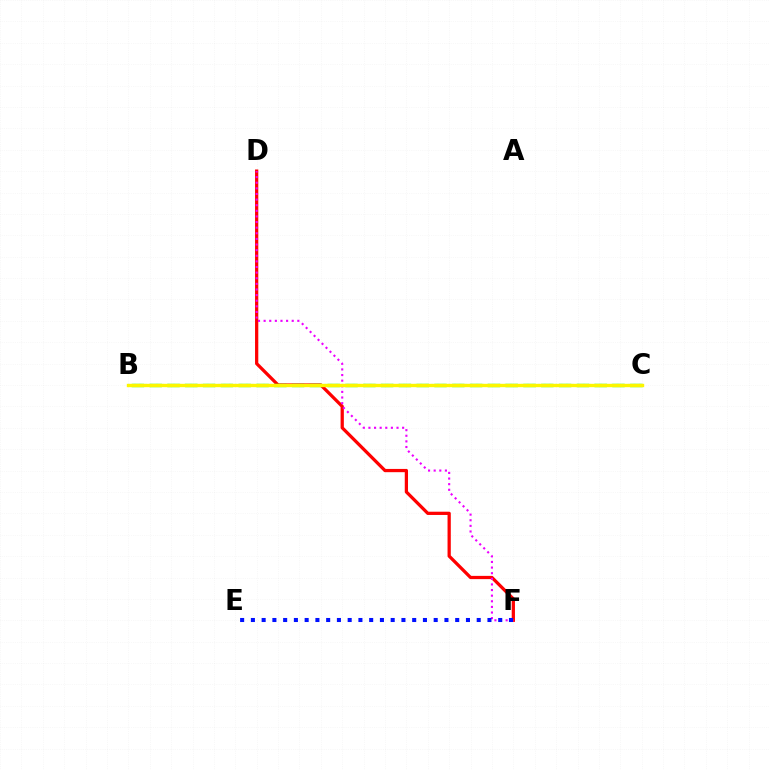{('B', 'C'): [{'color': '#00fff6', 'line_style': 'dotted', 'thickness': 1.53}, {'color': '#08ff00', 'line_style': 'dashed', 'thickness': 2.42}, {'color': '#fcf500', 'line_style': 'solid', 'thickness': 2.43}], ('D', 'F'): [{'color': '#ff0000', 'line_style': 'solid', 'thickness': 2.34}, {'color': '#ee00ff', 'line_style': 'dotted', 'thickness': 1.53}], ('E', 'F'): [{'color': '#0010ff', 'line_style': 'dotted', 'thickness': 2.92}]}